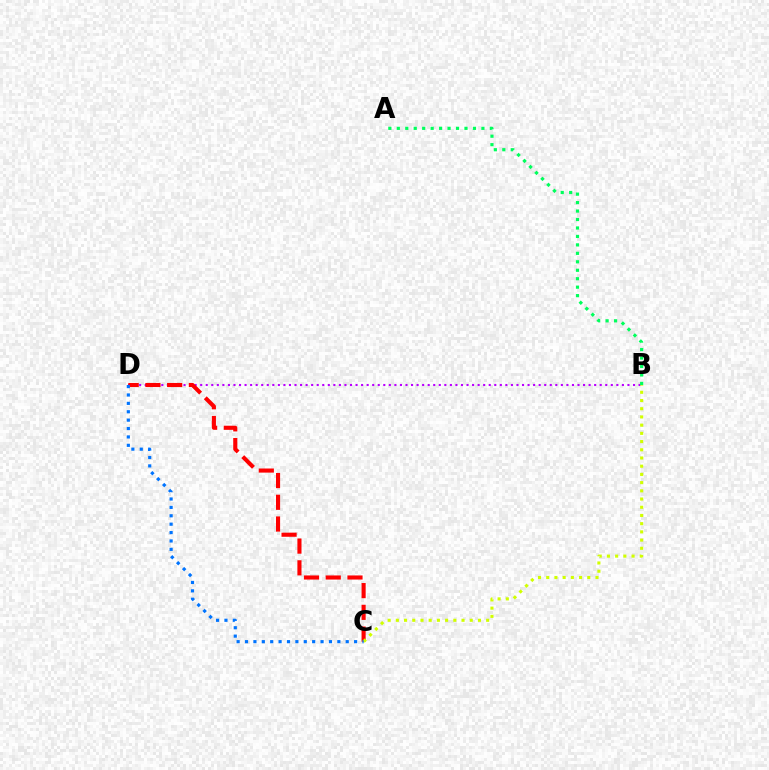{('B', 'D'): [{'color': '#b900ff', 'line_style': 'dotted', 'thickness': 1.51}], ('C', 'D'): [{'color': '#ff0000', 'line_style': 'dashed', 'thickness': 2.95}, {'color': '#0074ff', 'line_style': 'dotted', 'thickness': 2.28}], ('B', 'C'): [{'color': '#d1ff00', 'line_style': 'dotted', 'thickness': 2.23}], ('A', 'B'): [{'color': '#00ff5c', 'line_style': 'dotted', 'thickness': 2.3}]}